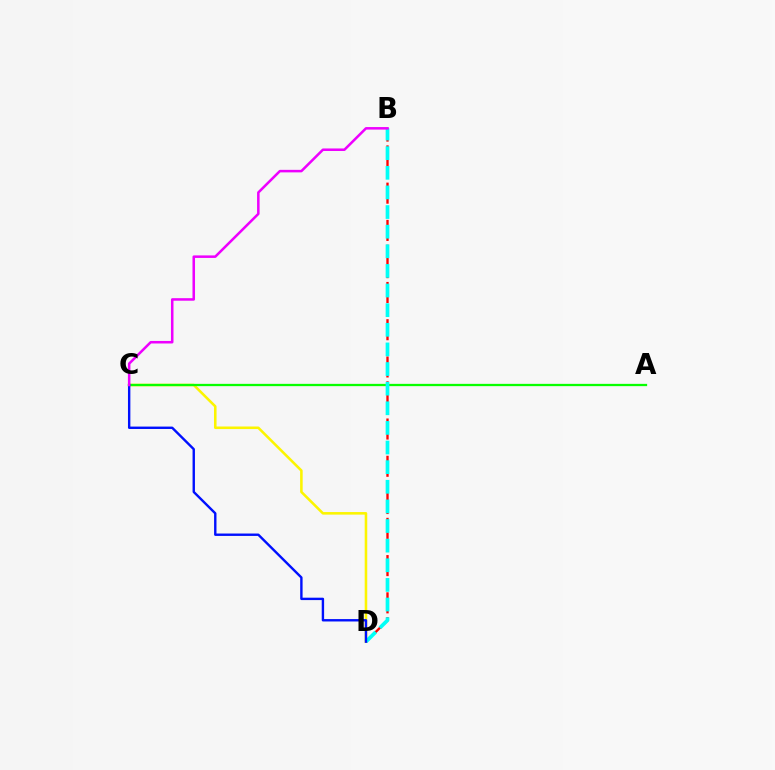{('B', 'D'): [{'color': '#ff0000', 'line_style': 'dashed', 'thickness': 1.69}, {'color': '#00fff6', 'line_style': 'dashed', 'thickness': 2.67}], ('C', 'D'): [{'color': '#fcf500', 'line_style': 'solid', 'thickness': 1.85}, {'color': '#0010ff', 'line_style': 'solid', 'thickness': 1.72}], ('A', 'C'): [{'color': '#08ff00', 'line_style': 'solid', 'thickness': 1.65}], ('B', 'C'): [{'color': '#ee00ff', 'line_style': 'solid', 'thickness': 1.82}]}